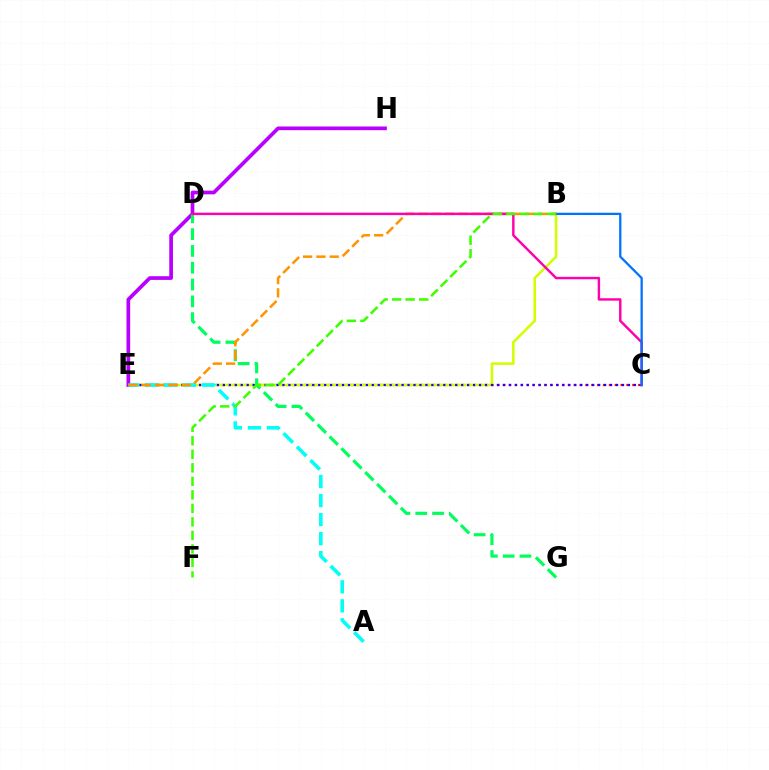{('C', 'E'): [{'color': '#ff0000', 'line_style': 'dotted', 'thickness': 1.59}, {'color': '#2500ff', 'line_style': 'dotted', 'thickness': 1.62}], ('B', 'E'): [{'color': '#d1ff00', 'line_style': 'solid', 'thickness': 1.84}, {'color': '#ff9400', 'line_style': 'dashed', 'thickness': 1.81}], ('E', 'H'): [{'color': '#b900ff', 'line_style': 'solid', 'thickness': 2.67}], ('D', 'G'): [{'color': '#00ff5c', 'line_style': 'dashed', 'thickness': 2.28}], ('A', 'E'): [{'color': '#00fff6', 'line_style': 'dashed', 'thickness': 2.58}], ('C', 'D'): [{'color': '#ff00ac', 'line_style': 'solid', 'thickness': 1.75}], ('B', 'C'): [{'color': '#0074ff', 'line_style': 'solid', 'thickness': 1.64}], ('B', 'F'): [{'color': '#3dff00', 'line_style': 'dashed', 'thickness': 1.84}]}